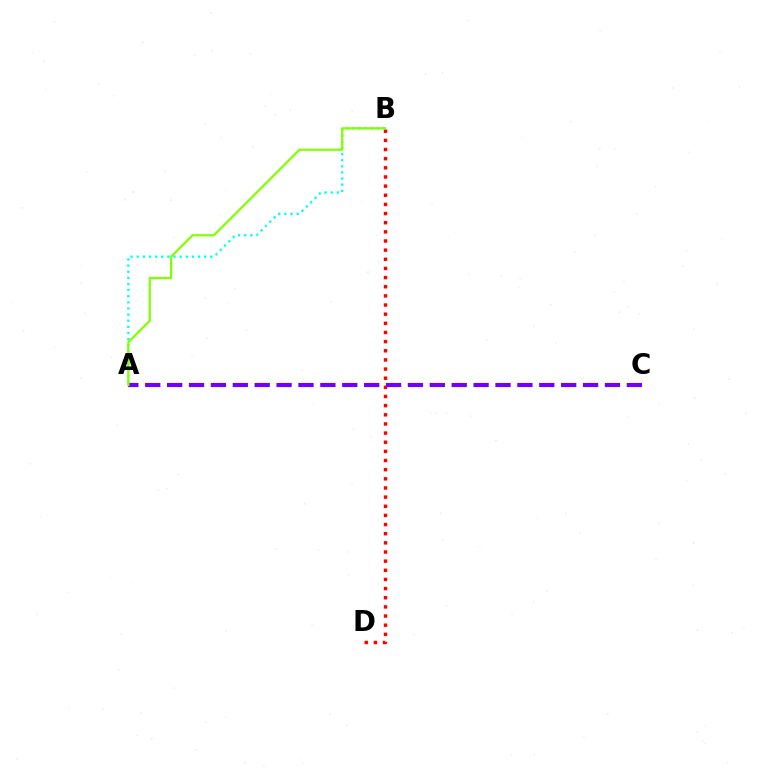{('B', 'D'): [{'color': '#ff0000', 'line_style': 'dotted', 'thickness': 2.49}], ('A', 'B'): [{'color': '#00fff6', 'line_style': 'dotted', 'thickness': 1.66}, {'color': '#84ff00', 'line_style': 'solid', 'thickness': 1.61}], ('A', 'C'): [{'color': '#7200ff', 'line_style': 'dashed', 'thickness': 2.97}]}